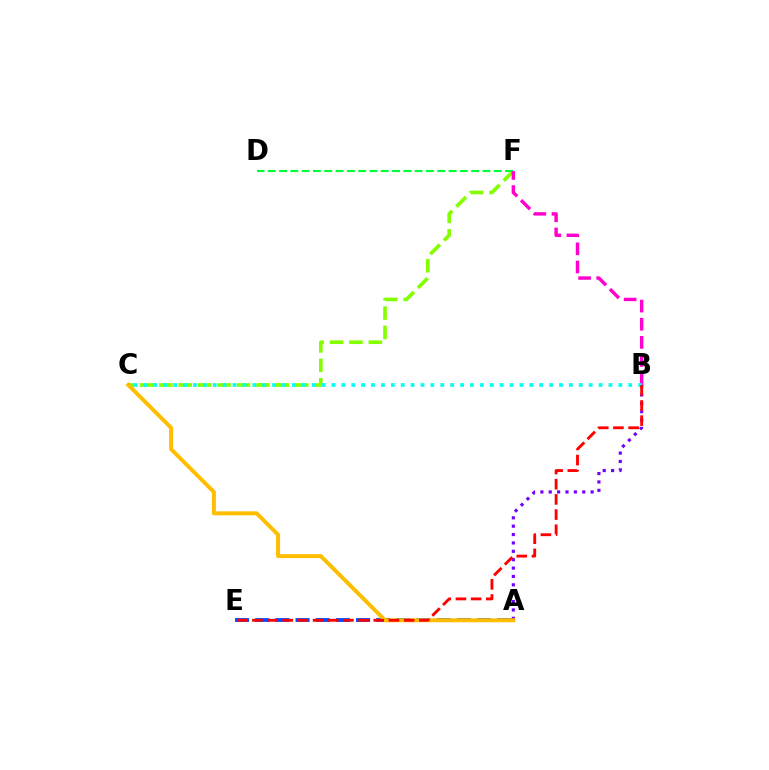{('A', 'B'): [{'color': '#7200ff', 'line_style': 'dotted', 'thickness': 2.28}], ('C', 'F'): [{'color': '#84ff00', 'line_style': 'dashed', 'thickness': 2.64}], ('A', 'E'): [{'color': '#004bff', 'line_style': 'dashed', 'thickness': 2.74}], ('A', 'C'): [{'color': '#ffbd00', 'line_style': 'solid', 'thickness': 2.85}], ('D', 'F'): [{'color': '#00ff39', 'line_style': 'dashed', 'thickness': 1.54}], ('B', 'F'): [{'color': '#ff00cf', 'line_style': 'dashed', 'thickness': 2.47}], ('B', 'C'): [{'color': '#00fff6', 'line_style': 'dotted', 'thickness': 2.69}], ('B', 'E'): [{'color': '#ff0000', 'line_style': 'dashed', 'thickness': 2.06}]}